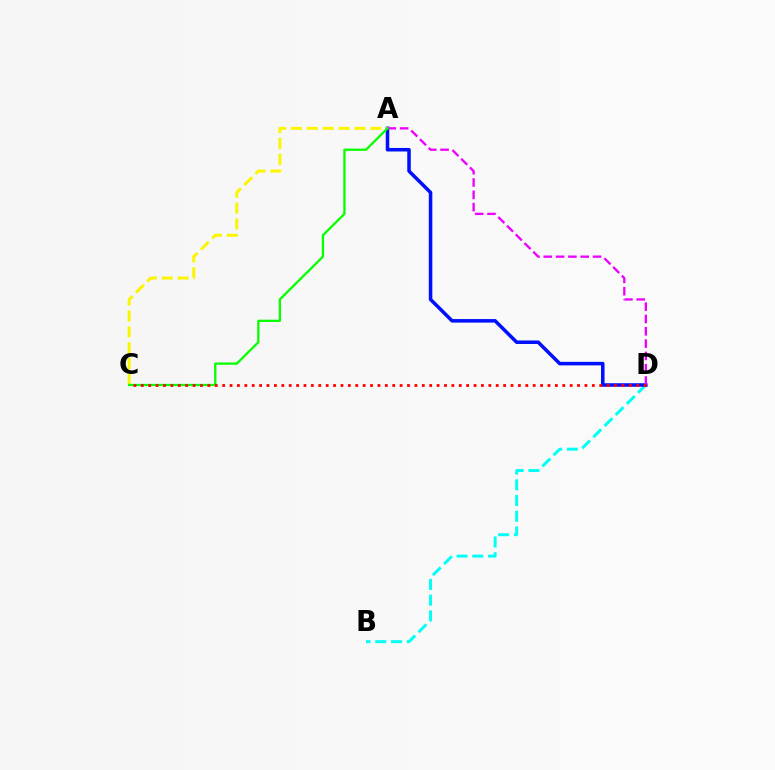{('B', 'D'): [{'color': '#00fff6', 'line_style': 'dashed', 'thickness': 2.14}], ('A', 'D'): [{'color': '#0010ff', 'line_style': 'solid', 'thickness': 2.54}, {'color': '#ee00ff', 'line_style': 'dashed', 'thickness': 1.67}], ('A', 'C'): [{'color': '#fcf500', 'line_style': 'dashed', 'thickness': 2.16}, {'color': '#08ff00', 'line_style': 'solid', 'thickness': 1.65}], ('C', 'D'): [{'color': '#ff0000', 'line_style': 'dotted', 'thickness': 2.01}]}